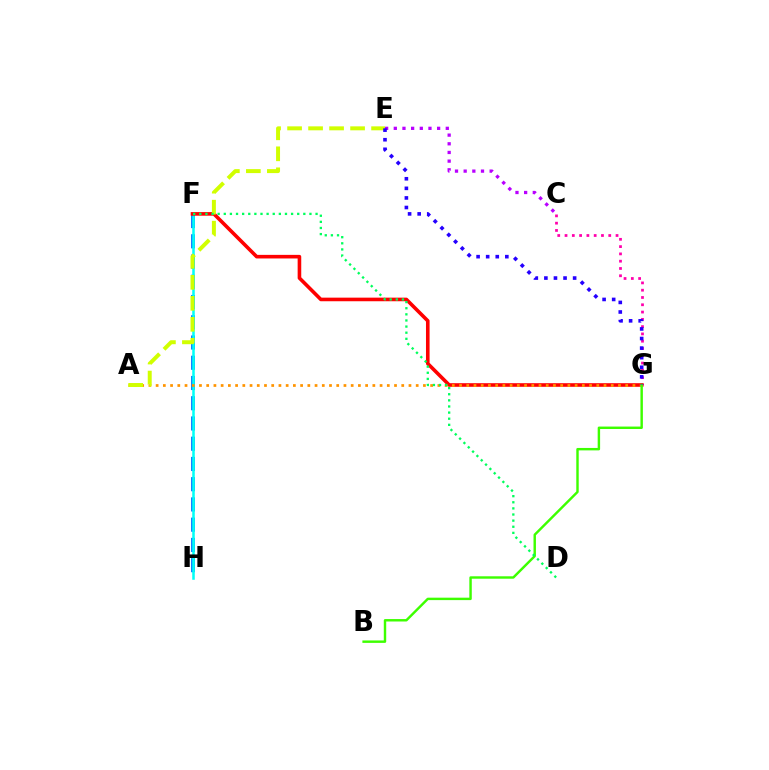{('C', 'G'): [{'color': '#ff00ac', 'line_style': 'dotted', 'thickness': 1.98}], ('F', 'H'): [{'color': '#0074ff', 'line_style': 'dashed', 'thickness': 2.75}, {'color': '#00fff6', 'line_style': 'solid', 'thickness': 1.83}], ('F', 'G'): [{'color': '#ff0000', 'line_style': 'solid', 'thickness': 2.59}], ('A', 'G'): [{'color': '#ff9400', 'line_style': 'dotted', 'thickness': 1.96}], ('A', 'E'): [{'color': '#d1ff00', 'line_style': 'dashed', 'thickness': 2.85}], ('C', 'E'): [{'color': '#b900ff', 'line_style': 'dotted', 'thickness': 2.35}], ('B', 'G'): [{'color': '#3dff00', 'line_style': 'solid', 'thickness': 1.75}], ('D', 'F'): [{'color': '#00ff5c', 'line_style': 'dotted', 'thickness': 1.66}], ('E', 'G'): [{'color': '#2500ff', 'line_style': 'dotted', 'thickness': 2.6}]}